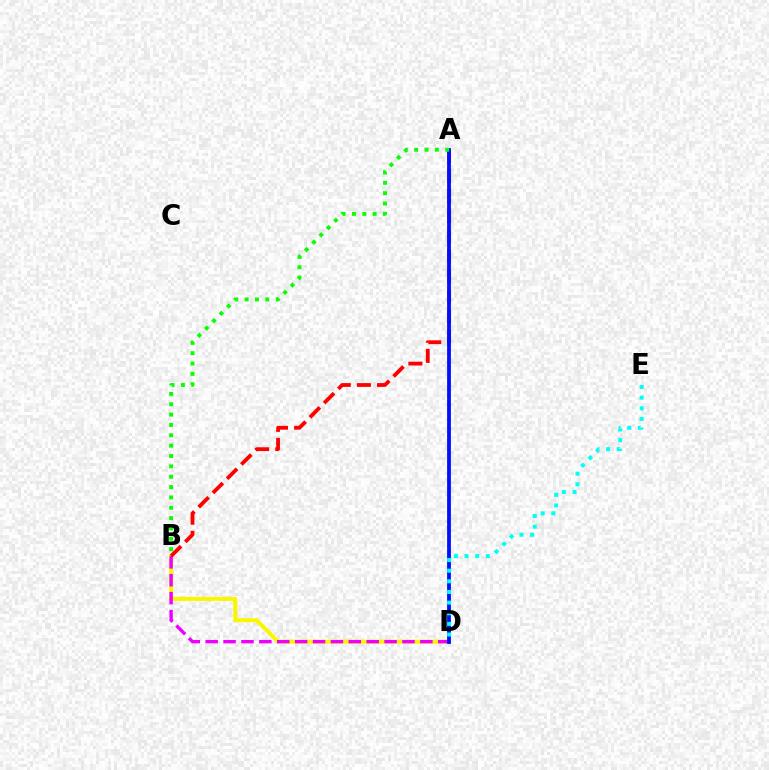{('B', 'D'): [{'color': '#fcf500', 'line_style': 'solid', 'thickness': 2.88}, {'color': '#ee00ff', 'line_style': 'dashed', 'thickness': 2.43}], ('A', 'B'): [{'color': '#ff0000', 'line_style': 'dashed', 'thickness': 2.73}, {'color': '#08ff00', 'line_style': 'dotted', 'thickness': 2.81}], ('A', 'D'): [{'color': '#0010ff', 'line_style': 'solid', 'thickness': 2.73}], ('D', 'E'): [{'color': '#00fff6', 'line_style': 'dotted', 'thickness': 2.89}]}